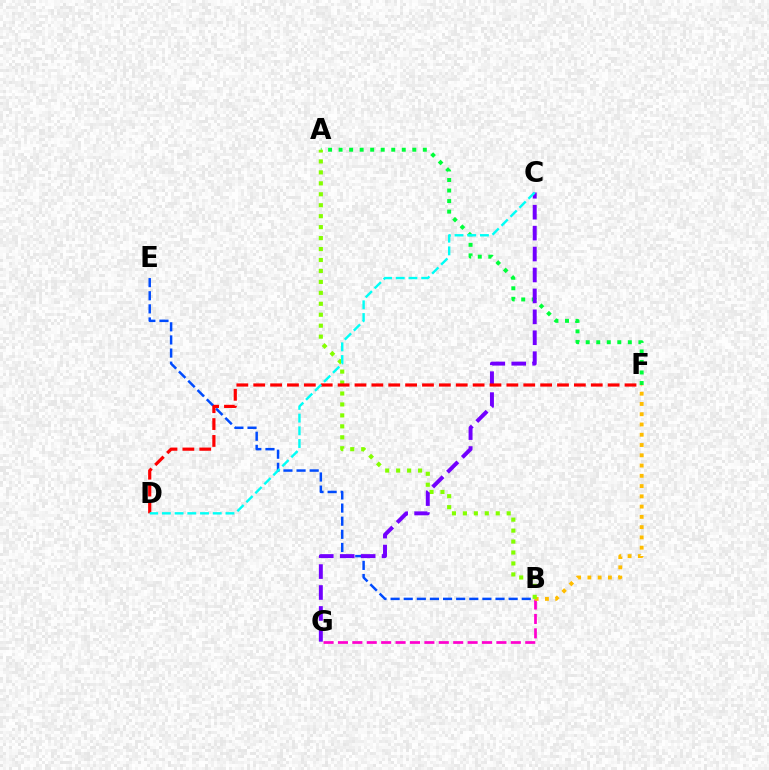{('B', 'G'): [{'color': '#ff00cf', 'line_style': 'dashed', 'thickness': 1.96}], ('A', 'F'): [{'color': '#00ff39', 'line_style': 'dotted', 'thickness': 2.86}], ('B', 'E'): [{'color': '#004bff', 'line_style': 'dashed', 'thickness': 1.78}], ('B', 'F'): [{'color': '#ffbd00', 'line_style': 'dotted', 'thickness': 2.79}], ('A', 'B'): [{'color': '#84ff00', 'line_style': 'dotted', 'thickness': 2.98}], ('C', 'G'): [{'color': '#7200ff', 'line_style': 'dashed', 'thickness': 2.84}], ('D', 'F'): [{'color': '#ff0000', 'line_style': 'dashed', 'thickness': 2.29}], ('C', 'D'): [{'color': '#00fff6', 'line_style': 'dashed', 'thickness': 1.73}]}